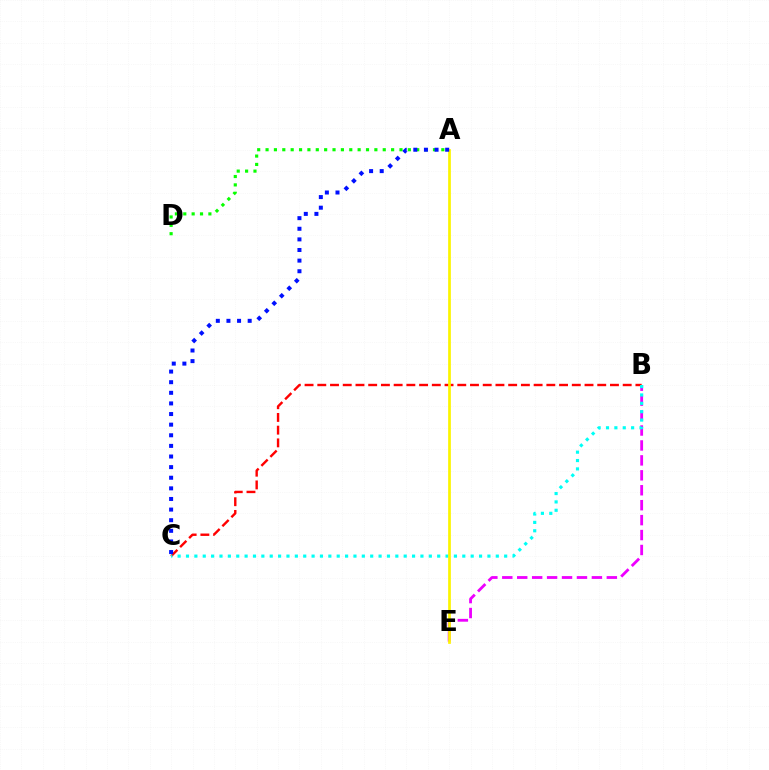{('B', 'E'): [{'color': '#ee00ff', 'line_style': 'dashed', 'thickness': 2.03}], ('B', 'C'): [{'color': '#ff0000', 'line_style': 'dashed', 'thickness': 1.73}, {'color': '#00fff6', 'line_style': 'dotted', 'thickness': 2.27}], ('A', 'D'): [{'color': '#08ff00', 'line_style': 'dotted', 'thickness': 2.27}], ('A', 'E'): [{'color': '#fcf500', 'line_style': 'solid', 'thickness': 1.96}], ('A', 'C'): [{'color': '#0010ff', 'line_style': 'dotted', 'thickness': 2.88}]}